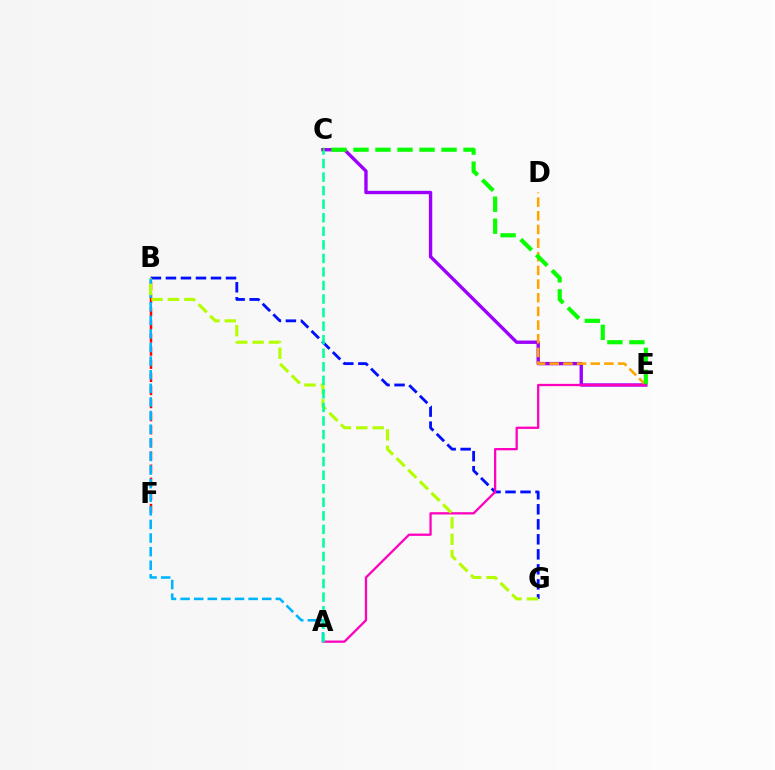{('C', 'E'): [{'color': '#9b00ff', 'line_style': 'solid', 'thickness': 2.42}, {'color': '#08ff00', 'line_style': 'dashed', 'thickness': 2.99}], ('B', 'F'): [{'color': '#ff0000', 'line_style': 'dashed', 'thickness': 1.78}], ('B', 'G'): [{'color': '#0010ff', 'line_style': 'dashed', 'thickness': 2.04}, {'color': '#b3ff00', 'line_style': 'dashed', 'thickness': 2.23}], ('D', 'E'): [{'color': '#ffa500', 'line_style': 'dashed', 'thickness': 1.86}], ('A', 'E'): [{'color': '#ff00bd', 'line_style': 'solid', 'thickness': 1.64}], ('A', 'B'): [{'color': '#00b5ff', 'line_style': 'dashed', 'thickness': 1.85}], ('A', 'C'): [{'color': '#00ff9d', 'line_style': 'dashed', 'thickness': 1.84}]}